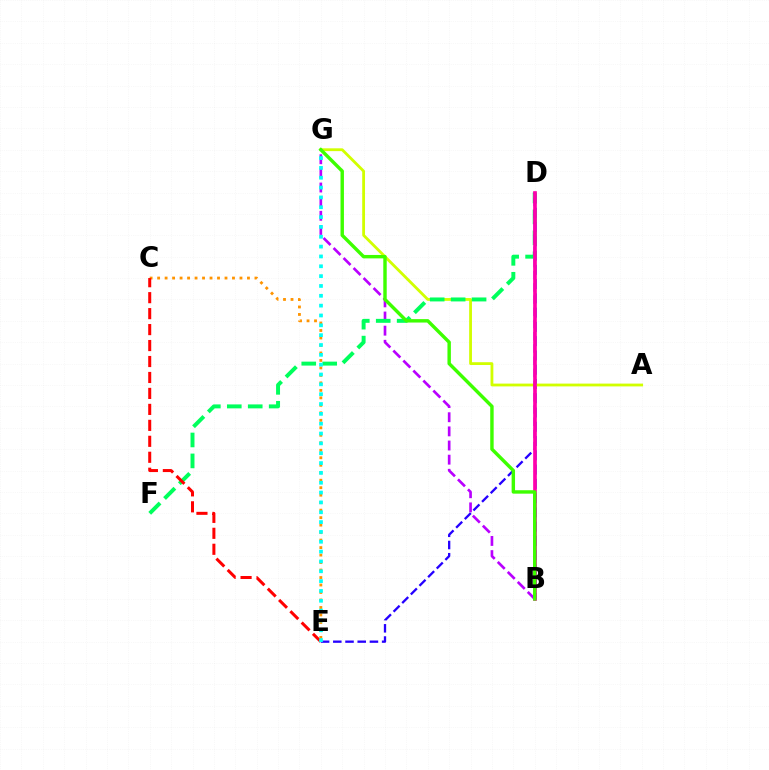{('B', 'D'): [{'color': '#0074ff', 'line_style': 'dashed', 'thickness': 1.94}, {'color': '#ff00ac', 'line_style': 'solid', 'thickness': 2.64}], ('B', 'G'): [{'color': '#b900ff', 'line_style': 'dashed', 'thickness': 1.92}, {'color': '#3dff00', 'line_style': 'solid', 'thickness': 2.46}], ('C', 'E'): [{'color': '#ff9400', 'line_style': 'dotted', 'thickness': 2.03}, {'color': '#ff0000', 'line_style': 'dashed', 'thickness': 2.17}], ('A', 'G'): [{'color': '#d1ff00', 'line_style': 'solid', 'thickness': 2.02}], ('D', 'F'): [{'color': '#00ff5c', 'line_style': 'dashed', 'thickness': 2.85}], ('D', 'E'): [{'color': '#2500ff', 'line_style': 'dashed', 'thickness': 1.66}], ('E', 'G'): [{'color': '#00fff6', 'line_style': 'dotted', 'thickness': 2.67}]}